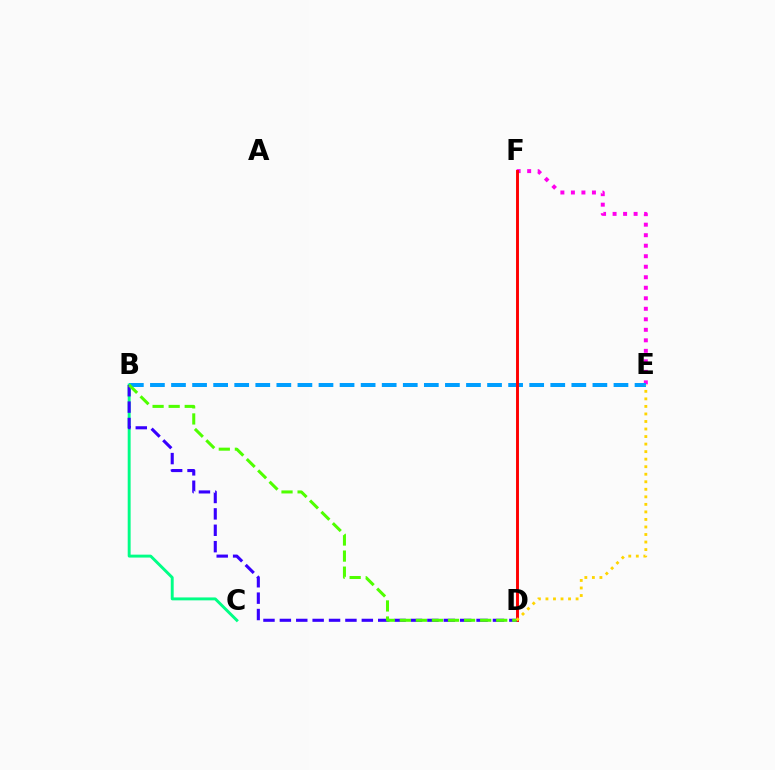{('E', 'F'): [{'color': '#ff00ed', 'line_style': 'dotted', 'thickness': 2.86}], ('B', 'E'): [{'color': '#009eff', 'line_style': 'dashed', 'thickness': 2.86}], ('D', 'F'): [{'color': '#ff0000', 'line_style': 'solid', 'thickness': 2.1}], ('B', 'C'): [{'color': '#00ff86', 'line_style': 'solid', 'thickness': 2.1}], ('B', 'D'): [{'color': '#3700ff', 'line_style': 'dashed', 'thickness': 2.23}, {'color': '#4fff00', 'line_style': 'dashed', 'thickness': 2.18}], ('D', 'E'): [{'color': '#ffd500', 'line_style': 'dotted', 'thickness': 2.05}]}